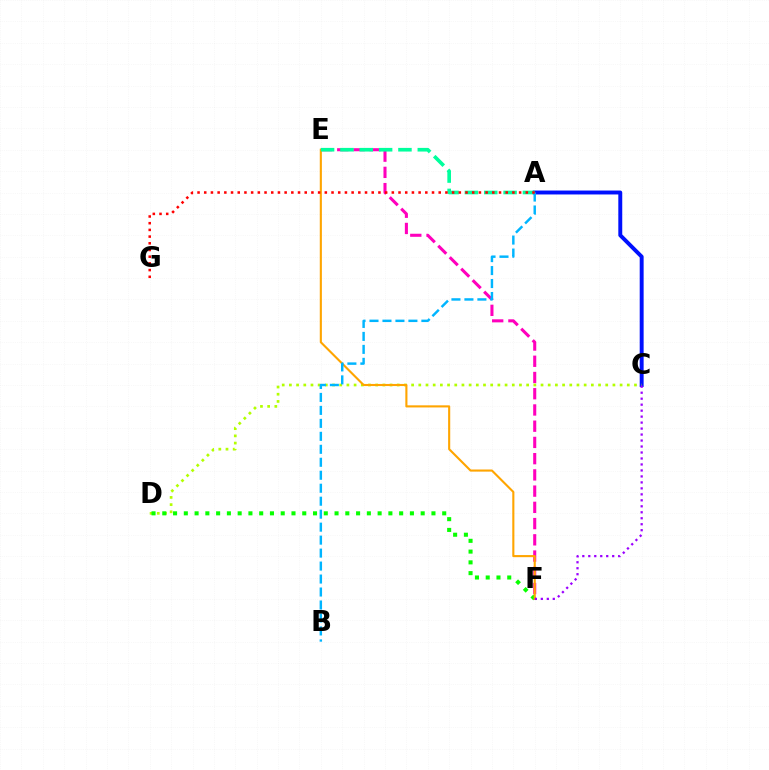{('A', 'C'): [{'color': '#0010ff', 'line_style': 'solid', 'thickness': 2.83}], ('E', 'F'): [{'color': '#ff00bd', 'line_style': 'dashed', 'thickness': 2.21}, {'color': '#ffa500', 'line_style': 'solid', 'thickness': 1.52}], ('C', 'D'): [{'color': '#b3ff00', 'line_style': 'dotted', 'thickness': 1.95}], ('D', 'F'): [{'color': '#08ff00', 'line_style': 'dotted', 'thickness': 2.93}], ('A', 'E'): [{'color': '#00ff9d', 'line_style': 'dashed', 'thickness': 2.63}], ('C', 'F'): [{'color': '#9b00ff', 'line_style': 'dotted', 'thickness': 1.62}], ('A', 'B'): [{'color': '#00b5ff', 'line_style': 'dashed', 'thickness': 1.76}], ('A', 'G'): [{'color': '#ff0000', 'line_style': 'dotted', 'thickness': 1.82}]}